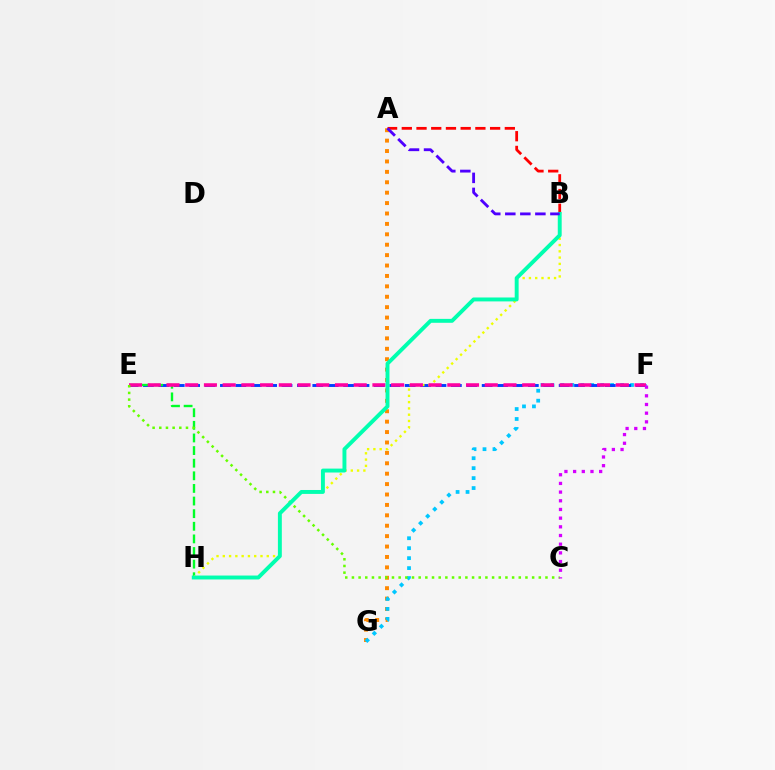{('A', 'G'): [{'color': '#ff8800', 'line_style': 'dotted', 'thickness': 2.83}], ('F', 'G'): [{'color': '#00c7ff', 'line_style': 'dotted', 'thickness': 2.71}], ('E', 'F'): [{'color': '#003fff', 'line_style': 'dashed', 'thickness': 2.09}, {'color': '#ff00a0', 'line_style': 'dashed', 'thickness': 2.54}], ('E', 'H'): [{'color': '#00ff27', 'line_style': 'dashed', 'thickness': 1.71}], ('A', 'B'): [{'color': '#ff0000', 'line_style': 'dashed', 'thickness': 2.0}, {'color': '#4f00ff', 'line_style': 'dashed', 'thickness': 2.04}], ('B', 'H'): [{'color': '#eeff00', 'line_style': 'dotted', 'thickness': 1.71}, {'color': '#00ffaf', 'line_style': 'solid', 'thickness': 2.82}], ('C', 'E'): [{'color': '#66ff00', 'line_style': 'dotted', 'thickness': 1.81}], ('C', 'F'): [{'color': '#d600ff', 'line_style': 'dotted', 'thickness': 2.36}]}